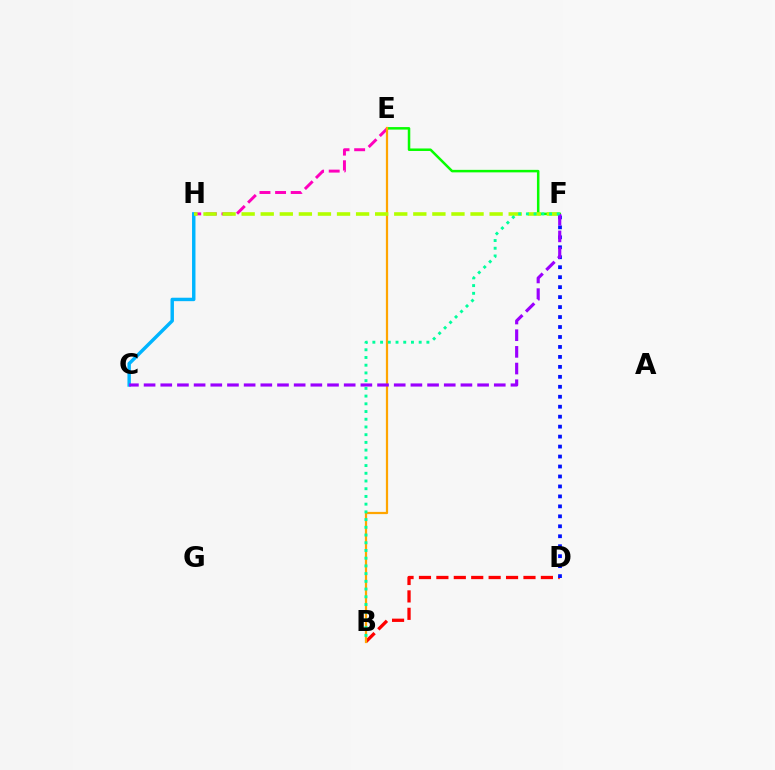{('E', 'H'): [{'color': '#ff00bd', 'line_style': 'dashed', 'thickness': 2.12}], ('E', 'F'): [{'color': '#08ff00', 'line_style': 'solid', 'thickness': 1.81}], ('B', 'D'): [{'color': '#ff0000', 'line_style': 'dashed', 'thickness': 2.37}], ('B', 'E'): [{'color': '#ffa500', 'line_style': 'solid', 'thickness': 1.6}], ('D', 'F'): [{'color': '#0010ff', 'line_style': 'dotted', 'thickness': 2.71}], ('C', 'H'): [{'color': '#00b5ff', 'line_style': 'solid', 'thickness': 2.48}], ('F', 'H'): [{'color': '#b3ff00', 'line_style': 'dashed', 'thickness': 2.59}], ('C', 'F'): [{'color': '#9b00ff', 'line_style': 'dashed', 'thickness': 2.27}], ('B', 'F'): [{'color': '#00ff9d', 'line_style': 'dotted', 'thickness': 2.1}]}